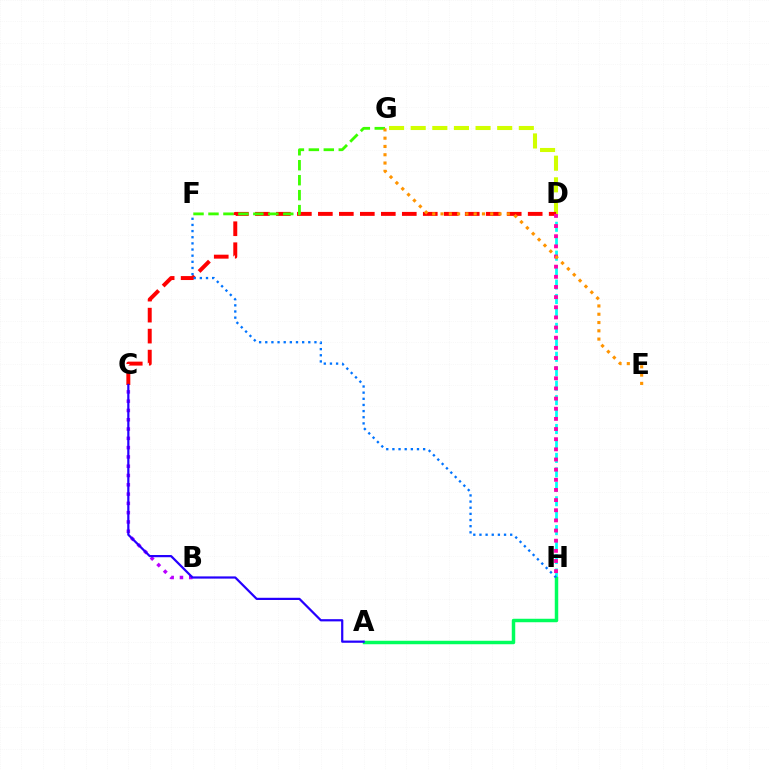{('D', 'G'): [{'color': '#d1ff00', 'line_style': 'dashed', 'thickness': 2.94}], ('B', 'C'): [{'color': '#b900ff', 'line_style': 'dotted', 'thickness': 2.52}], ('C', 'D'): [{'color': '#ff0000', 'line_style': 'dashed', 'thickness': 2.85}], ('D', 'H'): [{'color': '#00fff6', 'line_style': 'dashed', 'thickness': 1.96}, {'color': '#ff00ac', 'line_style': 'dotted', 'thickness': 2.76}], ('A', 'H'): [{'color': '#00ff5c', 'line_style': 'solid', 'thickness': 2.49}], ('A', 'C'): [{'color': '#2500ff', 'line_style': 'solid', 'thickness': 1.59}], ('F', 'G'): [{'color': '#3dff00', 'line_style': 'dashed', 'thickness': 2.03}], ('E', 'G'): [{'color': '#ff9400', 'line_style': 'dotted', 'thickness': 2.25}], ('F', 'H'): [{'color': '#0074ff', 'line_style': 'dotted', 'thickness': 1.67}]}